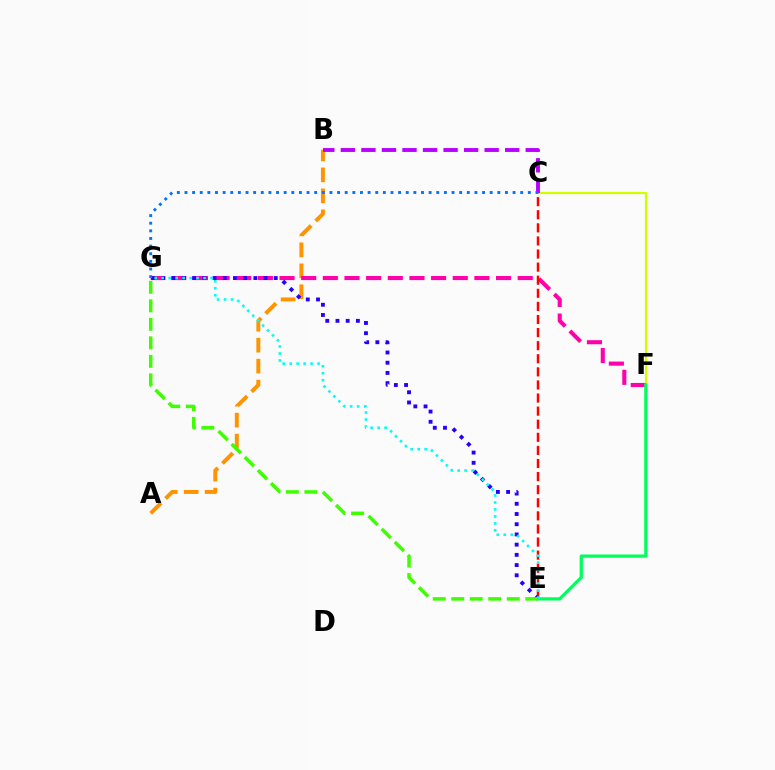{('C', 'F'): [{'color': '#d1ff00', 'line_style': 'solid', 'thickness': 1.61}], ('A', 'B'): [{'color': '#ff9400', 'line_style': 'dashed', 'thickness': 2.85}], ('F', 'G'): [{'color': '#ff00ac', 'line_style': 'dashed', 'thickness': 2.94}], ('C', 'E'): [{'color': '#ff0000', 'line_style': 'dashed', 'thickness': 1.78}], ('E', 'G'): [{'color': '#2500ff', 'line_style': 'dotted', 'thickness': 2.77}, {'color': '#00fff6', 'line_style': 'dotted', 'thickness': 1.9}, {'color': '#3dff00', 'line_style': 'dashed', 'thickness': 2.51}], ('E', 'F'): [{'color': '#00ff5c', 'line_style': 'solid', 'thickness': 2.34}], ('B', 'C'): [{'color': '#b900ff', 'line_style': 'dashed', 'thickness': 2.79}], ('C', 'G'): [{'color': '#0074ff', 'line_style': 'dotted', 'thickness': 2.07}]}